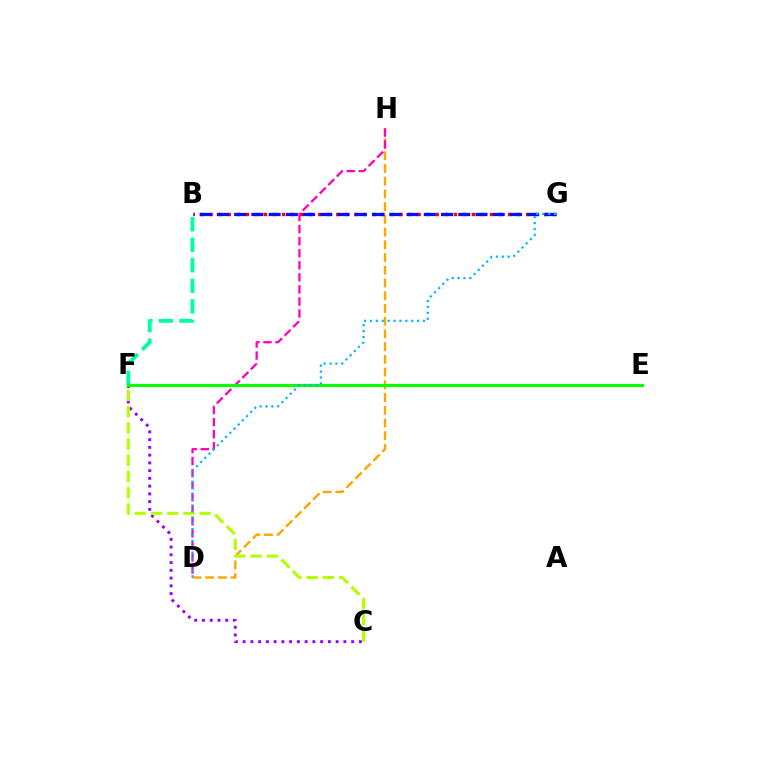{('D', 'H'): [{'color': '#ffa500', 'line_style': 'dashed', 'thickness': 1.73}, {'color': '#ff00bd', 'line_style': 'dashed', 'thickness': 1.64}], ('B', 'G'): [{'color': '#ff0000', 'line_style': 'dotted', 'thickness': 2.46}, {'color': '#0010ff', 'line_style': 'dashed', 'thickness': 2.34}], ('C', 'F'): [{'color': '#9b00ff', 'line_style': 'dotted', 'thickness': 2.11}, {'color': '#b3ff00', 'line_style': 'dashed', 'thickness': 2.21}], ('B', 'F'): [{'color': '#00ff9d', 'line_style': 'dashed', 'thickness': 2.79}], ('E', 'F'): [{'color': '#08ff00', 'line_style': 'solid', 'thickness': 2.26}], ('D', 'G'): [{'color': '#00b5ff', 'line_style': 'dotted', 'thickness': 1.6}]}